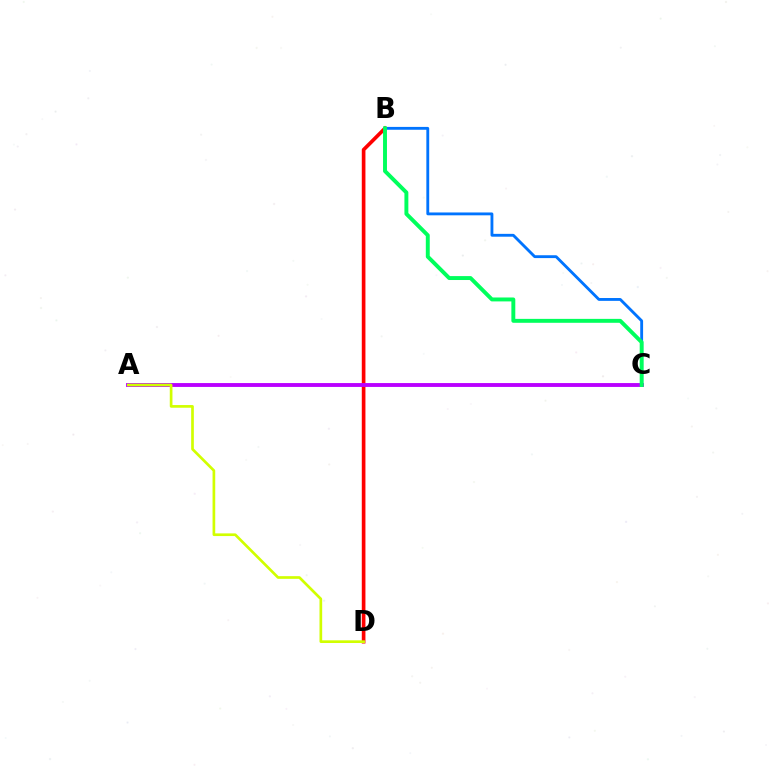{('B', 'D'): [{'color': '#ff0000', 'line_style': 'solid', 'thickness': 2.63}], ('A', 'C'): [{'color': '#b900ff', 'line_style': 'solid', 'thickness': 2.78}], ('B', 'C'): [{'color': '#0074ff', 'line_style': 'solid', 'thickness': 2.05}, {'color': '#00ff5c', 'line_style': 'solid', 'thickness': 2.83}], ('A', 'D'): [{'color': '#d1ff00', 'line_style': 'solid', 'thickness': 1.93}]}